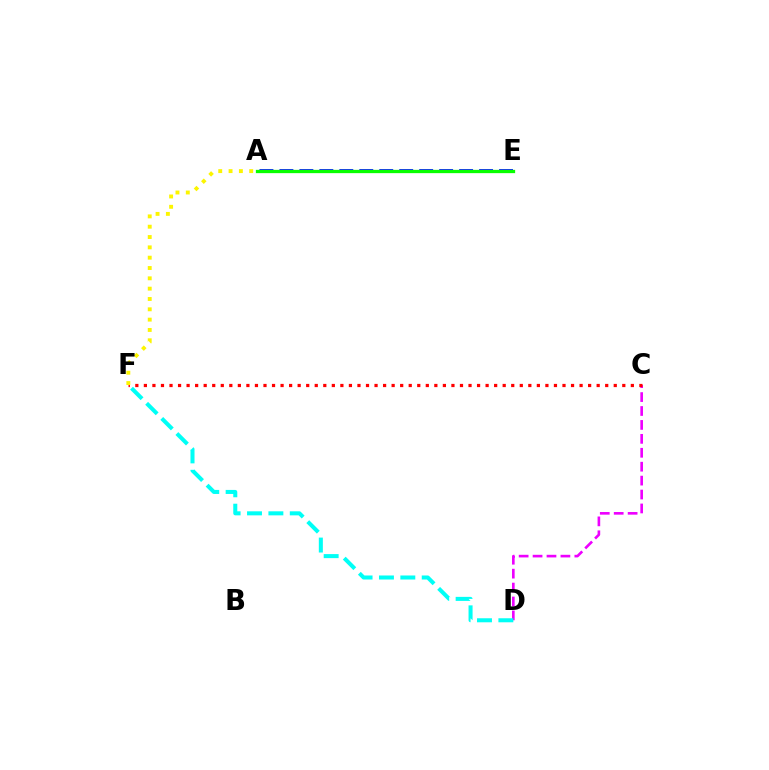{('C', 'D'): [{'color': '#ee00ff', 'line_style': 'dashed', 'thickness': 1.89}], ('A', 'E'): [{'color': '#0010ff', 'line_style': 'dashed', 'thickness': 2.71}, {'color': '#08ff00', 'line_style': 'solid', 'thickness': 2.36}], ('D', 'F'): [{'color': '#00fff6', 'line_style': 'dashed', 'thickness': 2.9}], ('C', 'F'): [{'color': '#ff0000', 'line_style': 'dotted', 'thickness': 2.32}], ('A', 'F'): [{'color': '#fcf500', 'line_style': 'dotted', 'thickness': 2.81}]}